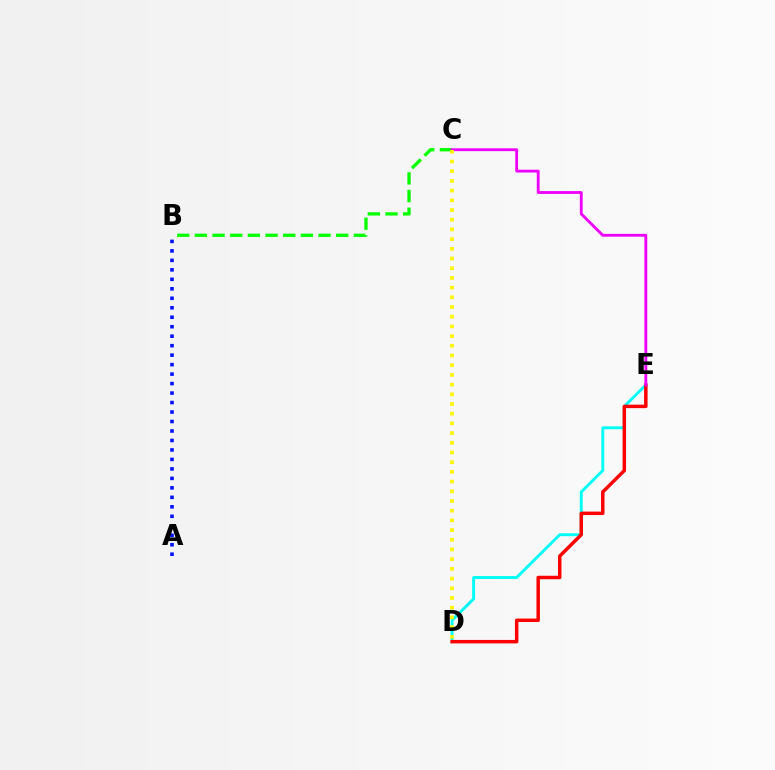{('D', 'E'): [{'color': '#00fff6', 'line_style': 'solid', 'thickness': 2.08}, {'color': '#ff0000', 'line_style': 'solid', 'thickness': 2.5}], ('B', 'C'): [{'color': '#08ff00', 'line_style': 'dashed', 'thickness': 2.4}], ('C', 'E'): [{'color': '#ee00ff', 'line_style': 'solid', 'thickness': 2.03}], ('A', 'B'): [{'color': '#0010ff', 'line_style': 'dotted', 'thickness': 2.58}], ('C', 'D'): [{'color': '#fcf500', 'line_style': 'dotted', 'thickness': 2.64}]}